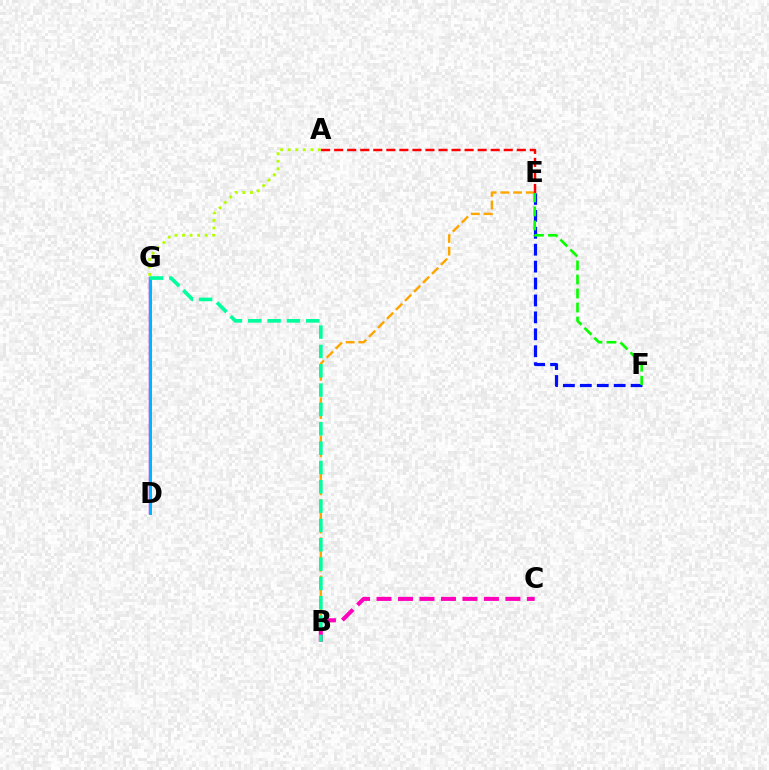{('B', 'E'): [{'color': '#ffa500', 'line_style': 'dashed', 'thickness': 1.73}], ('E', 'F'): [{'color': '#0010ff', 'line_style': 'dashed', 'thickness': 2.3}, {'color': '#08ff00', 'line_style': 'dashed', 'thickness': 1.91}], ('A', 'G'): [{'color': '#b3ff00', 'line_style': 'dotted', 'thickness': 2.05}], ('D', 'G'): [{'color': '#9b00ff', 'line_style': 'solid', 'thickness': 1.76}, {'color': '#00b5ff', 'line_style': 'solid', 'thickness': 2.16}], ('B', 'C'): [{'color': '#ff00bd', 'line_style': 'dashed', 'thickness': 2.92}], ('B', 'G'): [{'color': '#00ff9d', 'line_style': 'dashed', 'thickness': 2.63}], ('A', 'E'): [{'color': '#ff0000', 'line_style': 'dashed', 'thickness': 1.77}]}